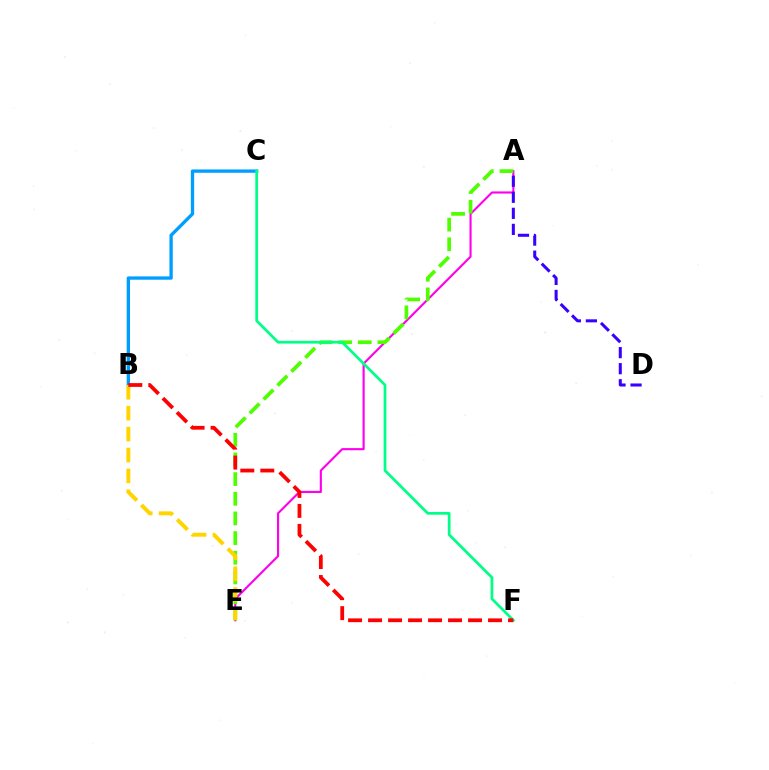{('A', 'E'): [{'color': '#ff00ed', 'line_style': 'solid', 'thickness': 1.53}, {'color': '#4fff00', 'line_style': 'dashed', 'thickness': 2.67}], ('B', 'C'): [{'color': '#009eff', 'line_style': 'solid', 'thickness': 2.4}], ('C', 'F'): [{'color': '#00ff86', 'line_style': 'solid', 'thickness': 1.97}], ('B', 'E'): [{'color': '#ffd500', 'line_style': 'dashed', 'thickness': 2.84}], ('B', 'F'): [{'color': '#ff0000', 'line_style': 'dashed', 'thickness': 2.72}], ('A', 'D'): [{'color': '#3700ff', 'line_style': 'dashed', 'thickness': 2.18}]}